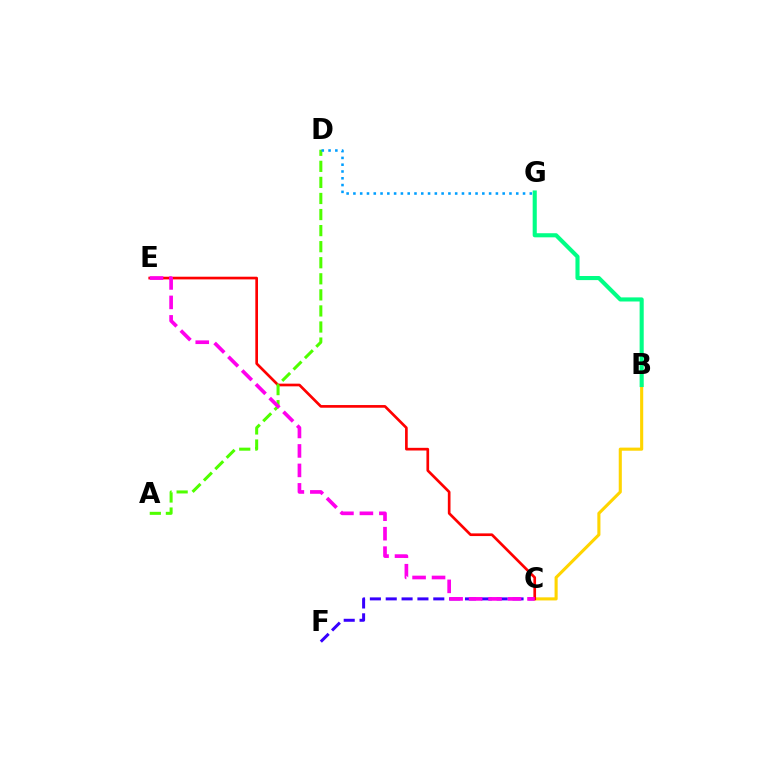{('C', 'F'): [{'color': '#3700ff', 'line_style': 'dashed', 'thickness': 2.15}], ('B', 'C'): [{'color': '#ffd500', 'line_style': 'solid', 'thickness': 2.23}], ('C', 'E'): [{'color': '#ff0000', 'line_style': 'solid', 'thickness': 1.93}, {'color': '#ff00ed', 'line_style': 'dashed', 'thickness': 2.65}], ('A', 'D'): [{'color': '#4fff00', 'line_style': 'dashed', 'thickness': 2.18}], ('D', 'G'): [{'color': '#009eff', 'line_style': 'dotted', 'thickness': 1.84}], ('B', 'G'): [{'color': '#00ff86', 'line_style': 'solid', 'thickness': 2.95}]}